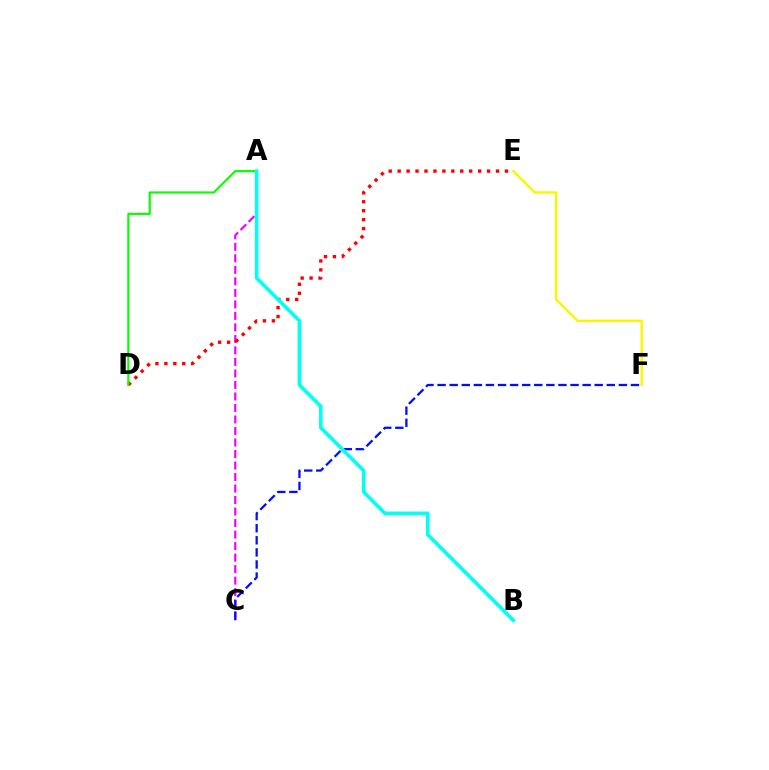{('A', 'C'): [{'color': '#ee00ff', 'line_style': 'dashed', 'thickness': 1.56}], ('D', 'E'): [{'color': '#ff0000', 'line_style': 'dotted', 'thickness': 2.43}], ('C', 'F'): [{'color': '#0010ff', 'line_style': 'dashed', 'thickness': 1.64}], ('A', 'D'): [{'color': '#08ff00', 'line_style': 'solid', 'thickness': 1.55}], ('E', 'F'): [{'color': '#fcf500', 'line_style': 'solid', 'thickness': 1.77}], ('A', 'B'): [{'color': '#00fff6', 'line_style': 'solid', 'thickness': 2.6}]}